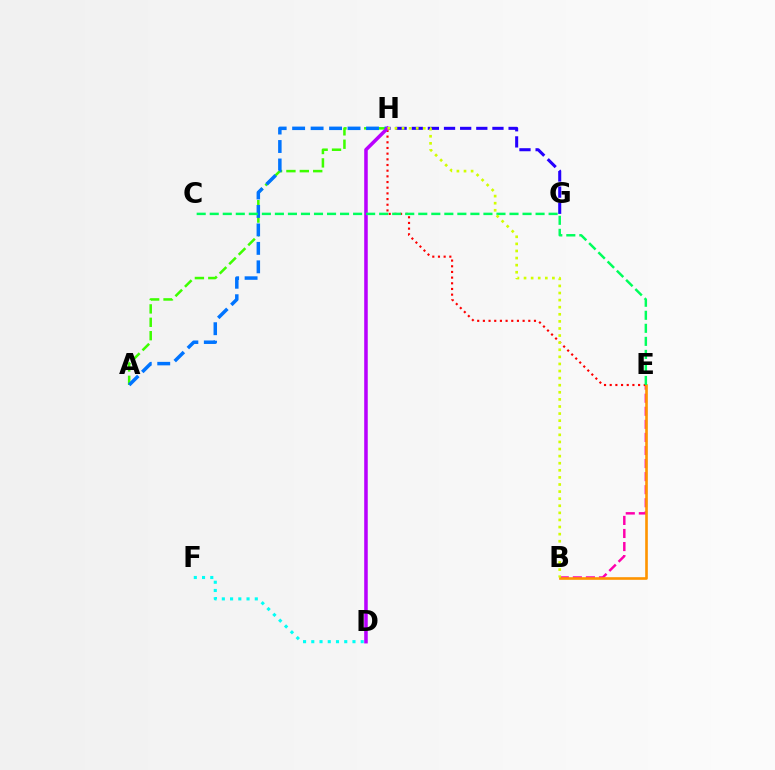{('A', 'H'): [{'color': '#3dff00', 'line_style': 'dashed', 'thickness': 1.82}, {'color': '#0074ff', 'line_style': 'dashed', 'thickness': 2.51}], ('B', 'E'): [{'color': '#ff00ac', 'line_style': 'dashed', 'thickness': 1.78}, {'color': '#ff9400', 'line_style': 'solid', 'thickness': 1.9}], ('G', 'H'): [{'color': '#2500ff', 'line_style': 'dashed', 'thickness': 2.19}], ('E', 'H'): [{'color': '#ff0000', 'line_style': 'dotted', 'thickness': 1.54}], ('D', 'H'): [{'color': '#b900ff', 'line_style': 'solid', 'thickness': 2.55}], ('D', 'F'): [{'color': '#00fff6', 'line_style': 'dotted', 'thickness': 2.24}], ('C', 'E'): [{'color': '#00ff5c', 'line_style': 'dashed', 'thickness': 1.77}], ('B', 'H'): [{'color': '#d1ff00', 'line_style': 'dotted', 'thickness': 1.93}]}